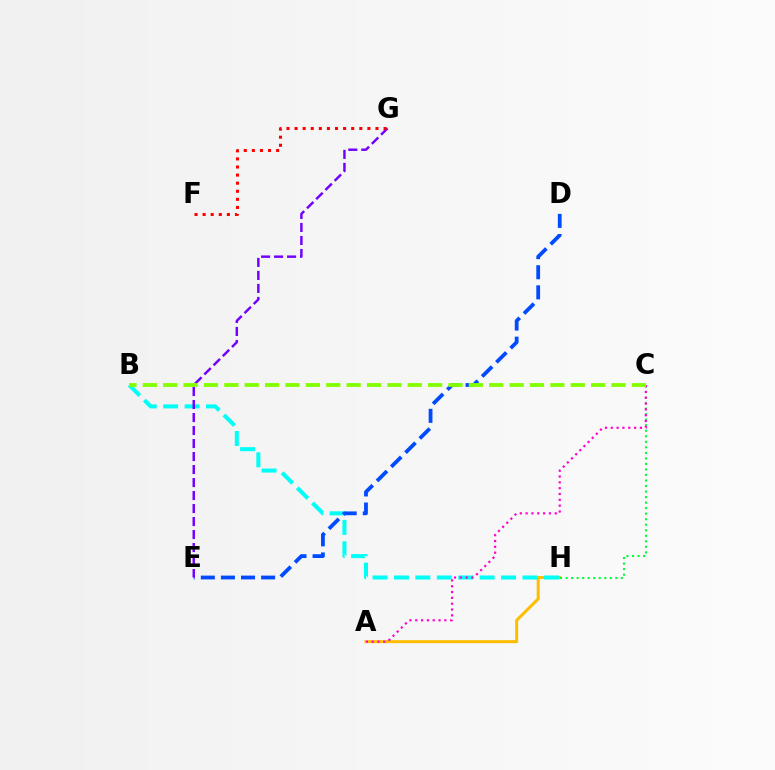{('A', 'H'): [{'color': '#ffbd00', 'line_style': 'solid', 'thickness': 2.15}], ('B', 'H'): [{'color': '#00fff6', 'line_style': 'dashed', 'thickness': 2.91}], ('C', 'H'): [{'color': '#00ff39', 'line_style': 'dotted', 'thickness': 1.5}], ('D', 'E'): [{'color': '#004bff', 'line_style': 'dashed', 'thickness': 2.73}], ('A', 'C'): [{'color': '#ff00cf', 'line_style': 'dotted', 'thickness': 1.58}], ('E', 'G'): [{'color': '#7200ff', 'line_style': 'dashed', 'thickness': 1.77}], ('B', 'C'): [{'color': '#84ff00', 'line_style': 'dashed', 'thickness': 2.77}], ('F', 'G'): [{'color': '#ff0000', 'line_style': 'dotted', 'thickness': 2.2}]}